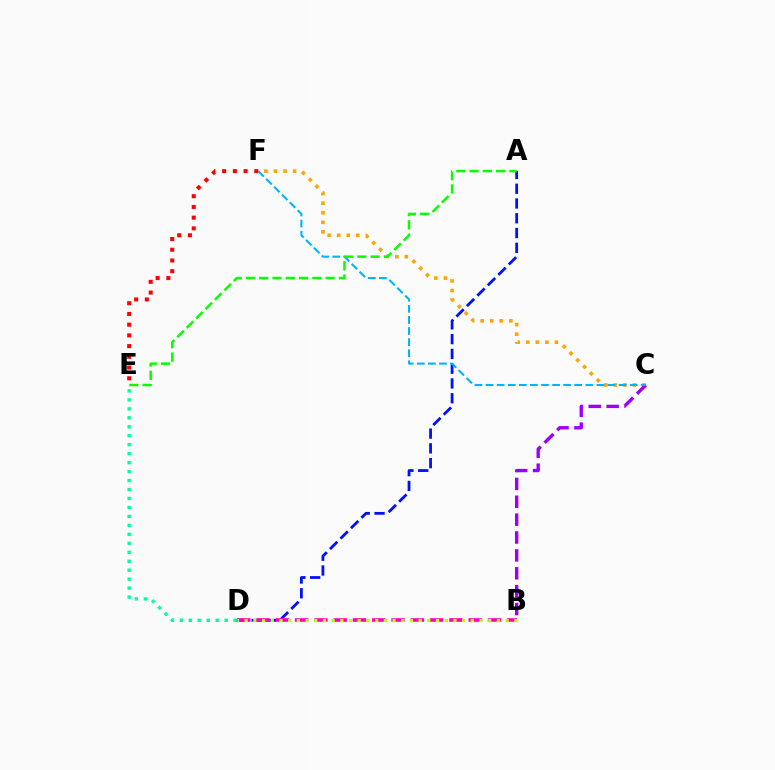{('D', 'E'): [{'color': '#00ff9d', 'line_style': 'dotted', 'thickness': 2.44}], ('C', 'F'): [{'color': '#ffa500', 'line_style': 'dotted', 'thickness': 2.6}, {'color': '#00b5ff', 'line_style': 'dashed', 'thickness': 1.51}], ('B', 'C'): [{'color': '#9b00ff', 'line_style': 'dashed', 'thickness': 2.43}], ('A', 'D'): [{'color': '#0010ff', 'line_style': 'dashed', 'thickness': 2.01}], ('B', 'D'): [{'color': '#ff00bd', 'line_style': 'dashed', 'thickness': 2.62}, {'color': '#b3ff00', 'line_style': 'dotted', 'thickness': 2.36}], ('A', 'E'): [{'color': '#08ff00', 'line_style': 'dashed', 'thickness': 1.8}], ('E', 'F'): [{'color': '#ff0000', 'line_style': 'dotted', 'thickness': 2.91}]}